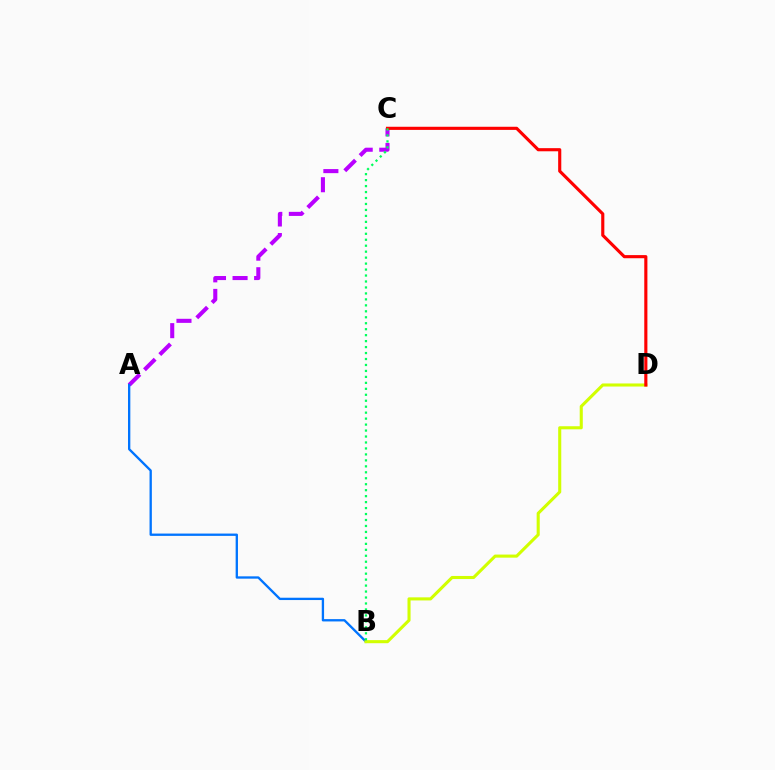{('A', 'C'): [{'color': '#b900ff', 'line_style': 'dashed', 'thickness': 2.93}], ('A', 'B'): [{'color': '#0074ff', 'line_style': 'solid', 'thickness': 1.67}], ('B', 'D'): [{'color': '#d1ff00', 'line_style': 'solid', 'thickness': 2.22}], ('C', 'D'): [{'color': '#ff0000', 'line_style': 'solid', 'thickness': 2.25}], ('B', 'C'): [{'color': '#00ff5c', 'line_style': 'dotted', 'thickness': 1.62}]}